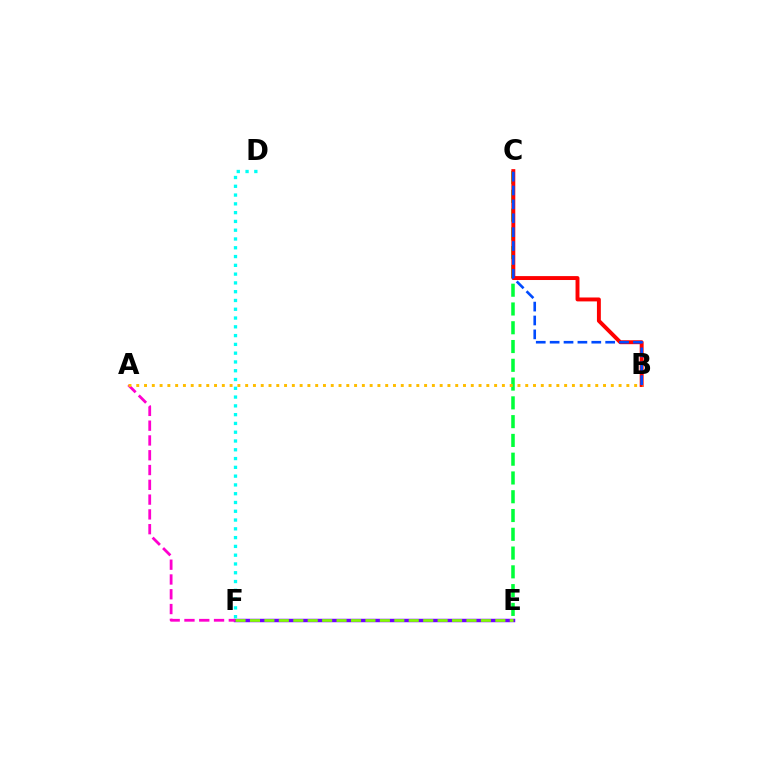{('C', 'E'): [{'color': '#00ff39', 'line_style': 'dashed', 'thickness': 2.55}], ('E', 'F'): [{'color': '#7200ff', 'line_style': 'solid', 'thickness': 2.49}, {'color': '#84ff00', 'line_style': 'dashed', 'thickness': 1.96}], ('A', 'F'): [{'color': '#ff00cf', 'line_style': 'dashed', 'thickness': 2.01}], ('D', 'F'): [{'color': '#00fff6', 'line_style': 'dotted', 'thickness': 2.39}], ('B', 'C'): [{'color': '#ff0000', 'line_style': 'solid', 'thickness': 2.82}, {'color': '#004bff', 'line_style': 'dashed', 'thickness': 1.89}], ('A', 'B'): [{'color': '#ffbd00', 'line_style': 'dotted', 'thickness': 2.11}]}